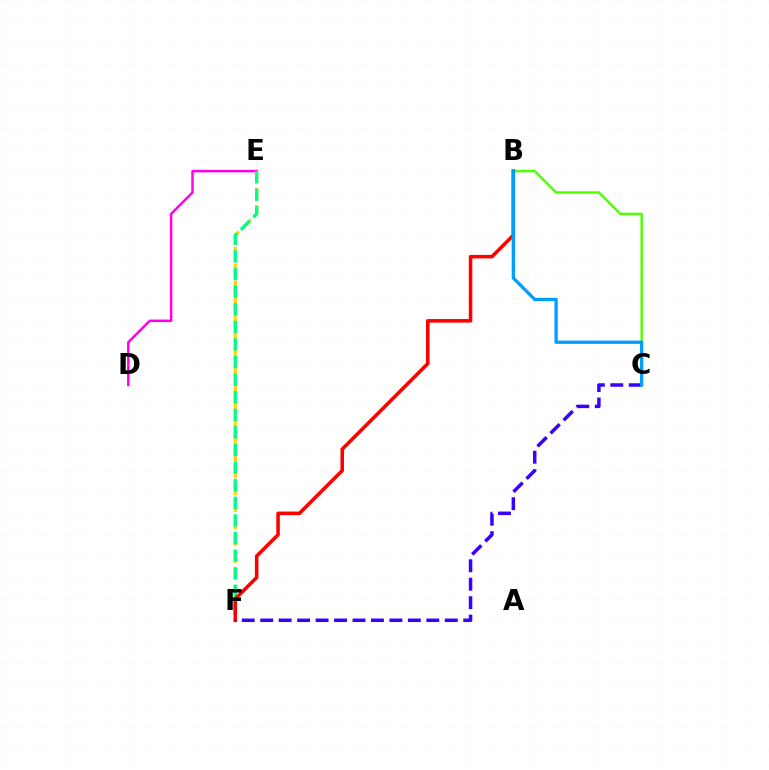{('D', 'E'): [{'color': '#ff00ed', 'line_style': 'solid', 'thickness': 1.8}], ('E', 'F'): [{'color': '#ffd500', 'line_style': 'dashed', 'thickness': 2.3}, {'color': '#00ff86', 'line_style': 'dashed', 'thickness': 2.39}], ('B', 'C'): [{'color': '#4fff00', 'line_style': 'solid', 'thickness': 1.74}, {'color': '#009eff', 'line_style': 'solid', 'thickness': 2.37}], ('B', 'F'): [{'color': '#ff0000', 'line_style': 'solid', 'thickness': 2.56}], ('C', 'F'): [{'color': '#3700ff', 'line_style': 'dashed', 'thickness': 2.51}]}